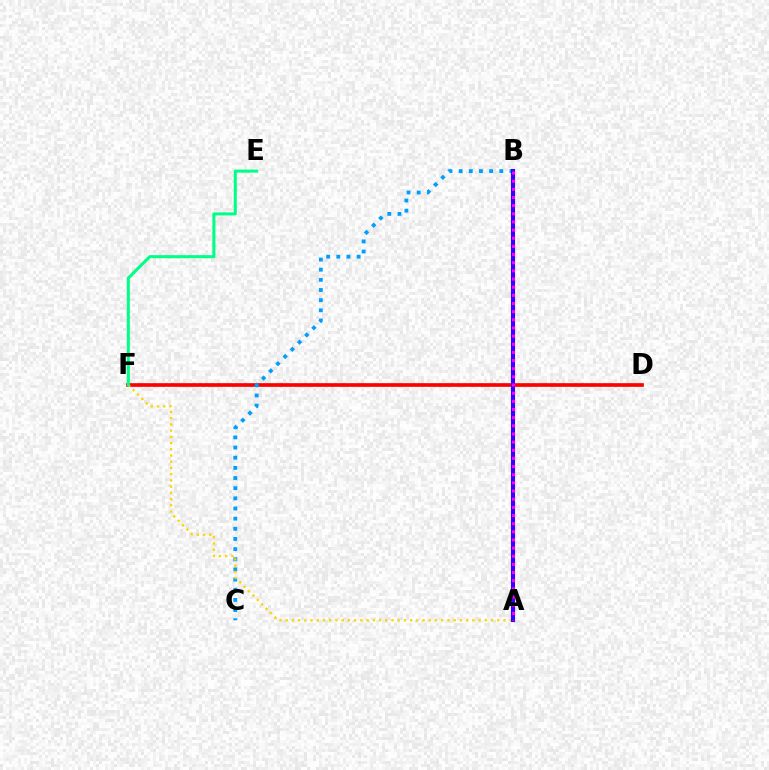{('D', 'F'): [{'color': '#4fff00', 'line_style': 'dotted', 'thickness': 1.6}, {'color': '#ff0000', 'line_style': 'solid', 'thickness': 2.65}], ('B', 'C'): [{'color': '#009eff', 'line_style': 'dotted', 'thickness': 2.76}], ('A', 'F'): [{'color': '#ffd500', 'line_style': 'dotted', 'thickness': 1.69}], ('A', 'B'): [{'color': '#3700ff', 'line_style': 'solid', 'thickness': 2.97}, {'color': '#ff00ed', 'line_style': 'dotted', 'thickness': 2.22}], ('E', 'F'): [{'color': '#00ff86', 'line_style': 'solid', 'thickness': 2.2}]}